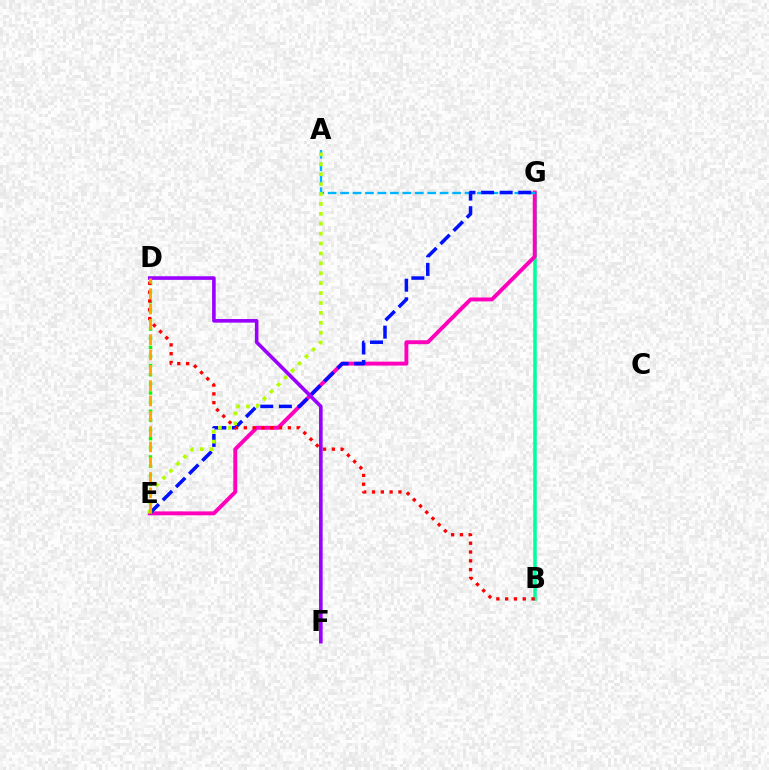{('B', 'G'): [{'color': '#00ff9d', 'line_style': 'solid', 'thickness': 2.54}], ('E', 'G'): [{'color': '#ff00bd', 'line_style': 'solid', 'thickness': 2.81}, {'color': '#0010ff', 'line_style': 'dashed', 'thickness': 2.53}], ('A', 'G'): [{'color': '#00b5ff', 'line_style': 'dashed', 'thickness': 1.69}], ('D', 'E'): [{'color': '#08ff00', 'line_style': 'dotted', 'thickness': 2.48}, {'color': '#ffa500', 'line_style': 'dashed', 'thickness': 2.08}], ('B', 'D'): [{'color': '#ff0000', 'line_style': 'dotted', 'thickness': 2.39}], ('D', 'F'): [{'color': '#9b00ff', 'line_style': 'solid', 'thickness': 2.6}], ('A', 'E'): [{'color': '#b3ff00', 'line_style': 'dotted', 'thickness': 2.69}]}